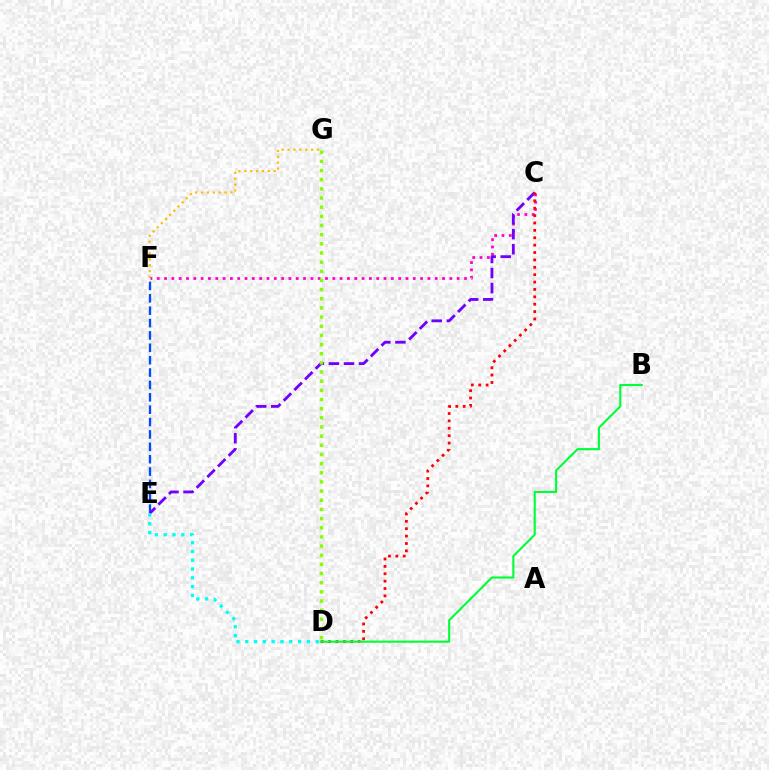{('E', 'F'): [{'color': '#004bff', 'line_style': 'dashed', 'thickness': 1.68}], ('F', 'G'): [{'color': '#ffbd00', 'line_style': 'dotted', 'thickness': 1.6}], ('C', 'F'): [{'color': '#ff00cf', 'line_style': 'dotted', 'thickness': 1.99}], ('C', 'E'): [{'color': '#7200ff', 'line_style': 'dashed', 'thickness': 2.05}], ('D', 'E'): [{'color': '#00fff6', 'line_style': 'dotted', 'thickness': 2.39}], ('C', 'D'): [{'color': '#ff0000', 'line_style': 'dotted', 'thickness': 2.01}], ('B', 'D'): [{'color': '#00ff39', 'line_style': 'solid', 'thickness': 1.53}], ('D', 'G'): [{'color': '#84ff00', 'line_style': 'dotted', 'thickness': 2.49}]}